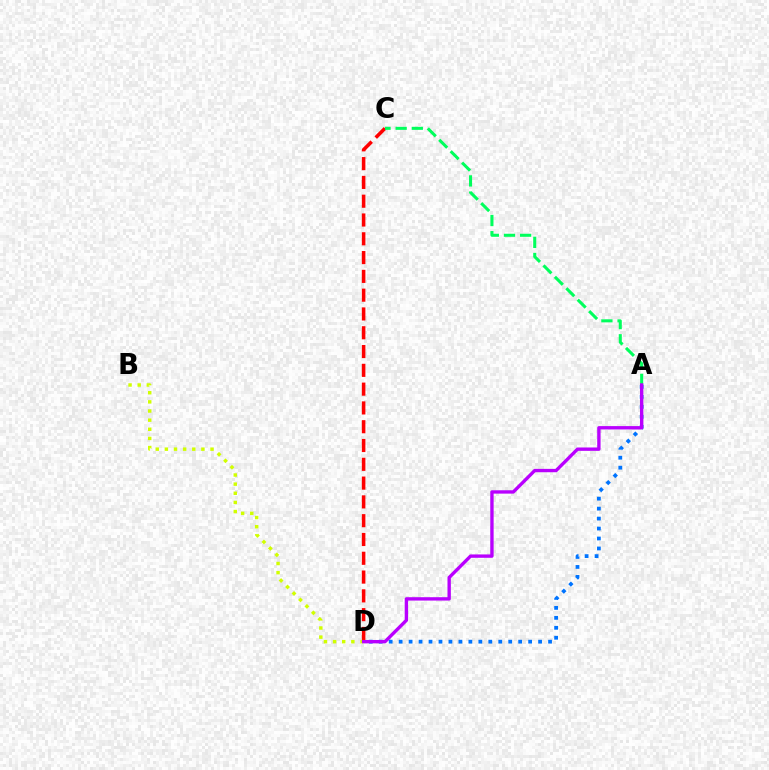{('A', 'D'): [{'color': '#0074ff', 'line_style': 'dotted', 'thickness': 2.71}, {'color': '#b900ff', 'line_style': 'solid', 'thickness': 2.42}], ('C', 'D'): [{'color': '#ff0000', 'line_style': 'dashed', 'thickness': 2.55}], ('A', 'C'): [{'color': '#00ff5c', 'line_style': 'dashed', 'thickness': 2.19}], ('B', 'D'): [{'color': '#d1ff00', 'line_style': 'dotted', 'thickness': 2.48}]}